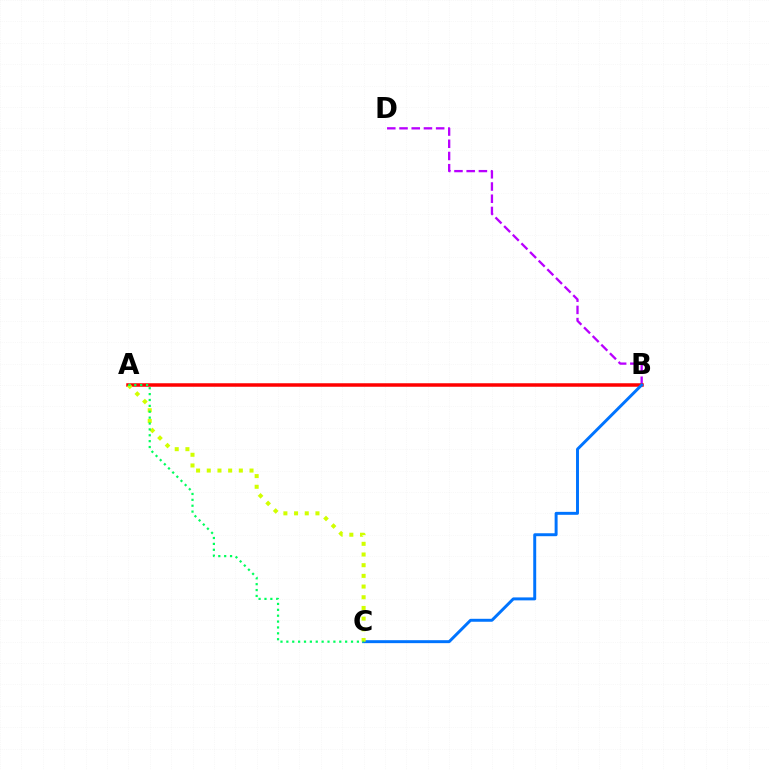{('B', 'D'): [{'color': '#b900ff', 'line_style': 'dashed', 'thickness': 1.66}], ('A', 'B'): [{'color': '#ff0000', 'line_style': 'solid', 'thickness': 2.52}], ('B', 'C'): [{'color': '#0074ff', 'line_style': 'solid', 'thickness': 2.13}], ('A', 'C'): [{'color': '#d1ff00', 'line_style': 'dotted', 'thickness': 2.9}, {'color': '#00ff5c', 'line_style': 'dotted', 'thickness': 1.6}]}